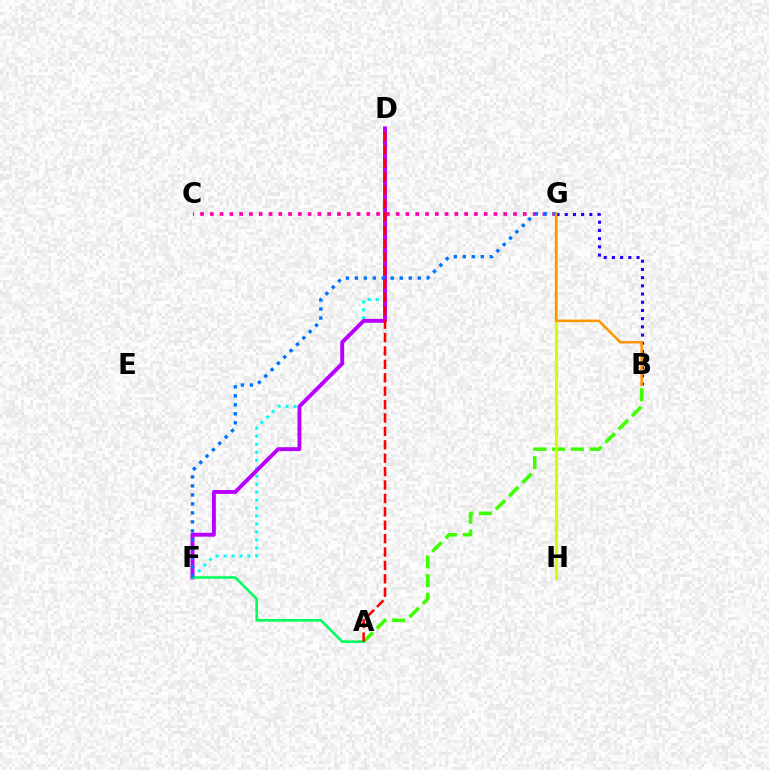{('D', 'F'): [{'color': '#00fff6', 'line_style': 'dotted', 'thickness': 2.17}, {'color': '#b900ff', 'line_style': 'solid', 'thickness': 2.82}], ('A', 'B'): [{'color': '#3dff00', 'line_style': 'dashed', 'thickness': 2.54}], ('G', 'H'): [{'color': '#d1ff00', 'line_style': 'solid', 'thickness': 2.24}], ('B', 'G'): [{'color': '#2500ff', 'line_style': 'dotted', 'thickness': 2.23}, {'color': '#ff9400', 'line_style': 'solid', 'thickness': 1.8}], ('A', 'F'): [{'color': '#00ff5c', 'line_style': 'solid', 'thickness': 1.86}], ('C', 'G'): [{'color': '#ff00ac', 'line_style': 'dotted', 'thickness': 2.66}], ('F', 'G'): [{'color': '#0074ff', 'line_style': 'dotted', 'thickness': 2.44}], ('A', 'D'): [{'color': '#ff0000', 'line_style': 'dashed', 'thickness': 1.82}]}